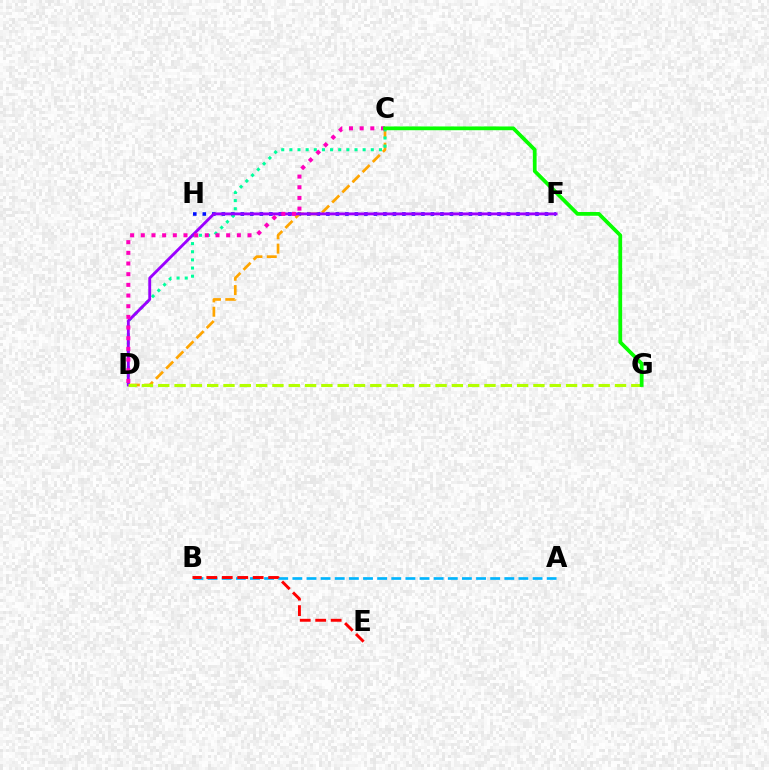{('F', 'H'): [{'color': '#0010ff', 'line_style': 'dotted', 'thickness': 2.58}], ('C', 'D'): [{'color': '#ffa500', 'line_style': 'dashed', 'thickness': 1.95}, {'color': '#00ff9d', 'line_style': 'dotted', 'thickness': 2.21}, {'color': '#ff00bd', 'line_style': 'dotted', 'thickness': 2.9}], ('D', 'F'): [{'color': '#9b00ff', 'line_style': 'solid', 'thickness': 2.06}], ('A', 'B'): [{'color': '#00b5ff', 'line_style': 'dashed', 'thickness': 1.92}], ('B', 'E'): [{'color': '#ff0000', 'line_style': 'dashed', 'thickness': 2.1}], ('D', 'G'): [{'color': '#b3ff00', 'line_style': 'dashed', 'thickness': 2.22}], ('C', 'G'): [{'color': '#08ff00', 'line_style': 'solid', 'thickness': 2.7}]}